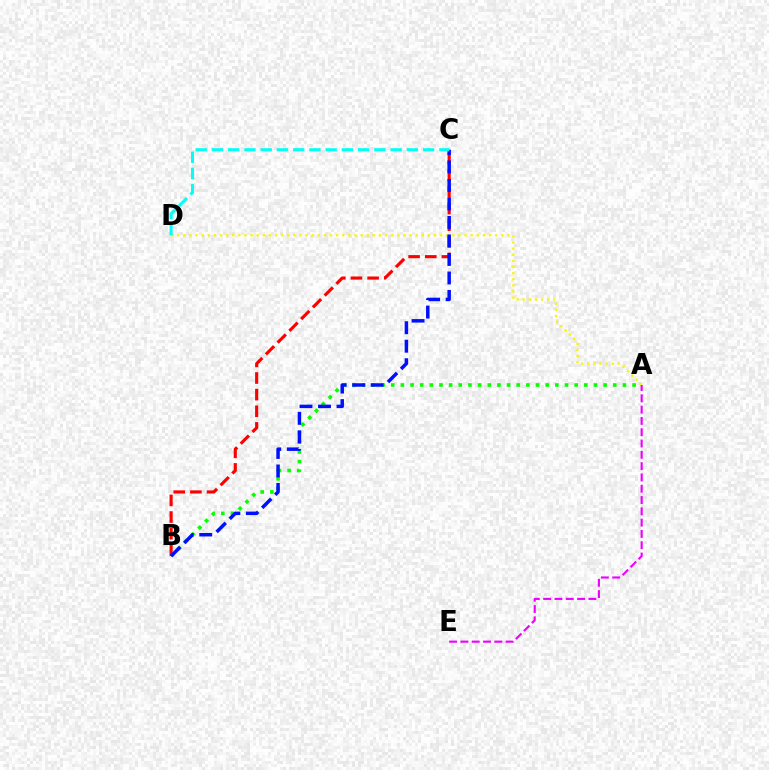{('A', 'D'): [{'color': '#fcf500', 'line_style': 'dotted', 'thickness': 1.66}], ('A', 'B'): [{'color': '#08ff00', 'line_style': 'dotted', 'thickness': 2.62}], ('B', 'C'): [{'color': '#ff0000', 'line_style': 'dashed', 'thickness': 2.26}, {'color': '#0010ff', 'line_style': 'dashed', 'thickness': 2.51}], ('A', 'E'): [{'color': '#ee00ff', 'line_style': 'dashed', 'thickness': 1.54}], ('C', 'D'): [{'color': '#00fff6', 'line_style': 'dashed', 'thickness': 2.21}]}